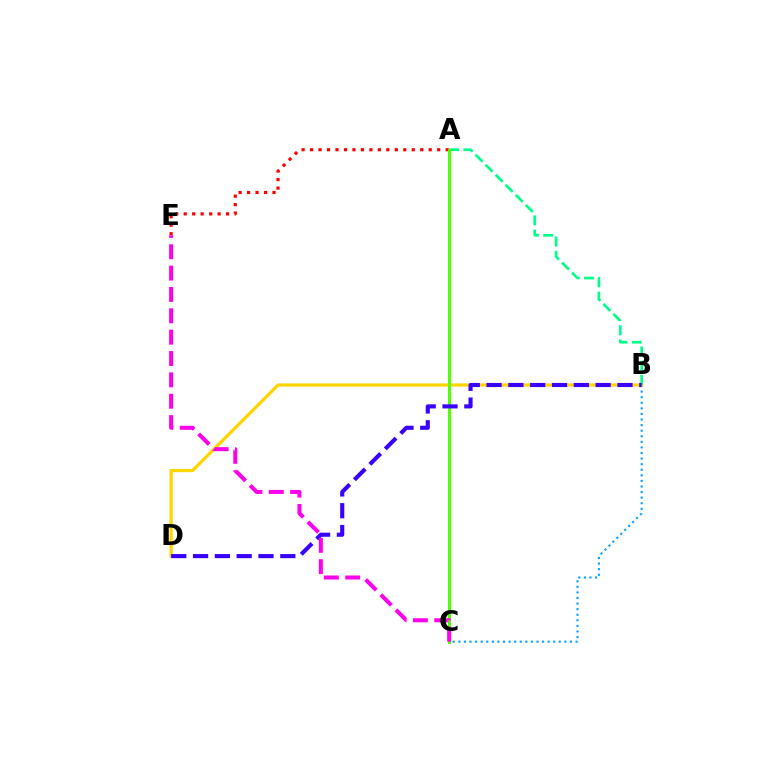{('B', 'C'): [{'color': '#009eff', 'line_style': 'dotted', 'thickness': 1.52}], ('A', 'E'): [{'color': '#ff0000', 'line_style': 'dotted', 'thickness': 2.3}], ('B', 'D'): [{'color': '#ffd500', 'line_style': 'solid', 'thickness': 2.34}, {'color': '#3700ff', 'line_style': 'dashed', 'thickness': 2.96}], ('A', 'B'): [{'color': '#00ff86', 'line_style': 'dashed', 'thickness': 1.93}], ('A', 'C'): [{'color': '#4fff00', 'line_style': 'solid', 'thickness': 2.13}], ('C', 'E'): [{'color': '#ff00ed', 'line_style': 'dashed', 'thickness': 2.9}]}